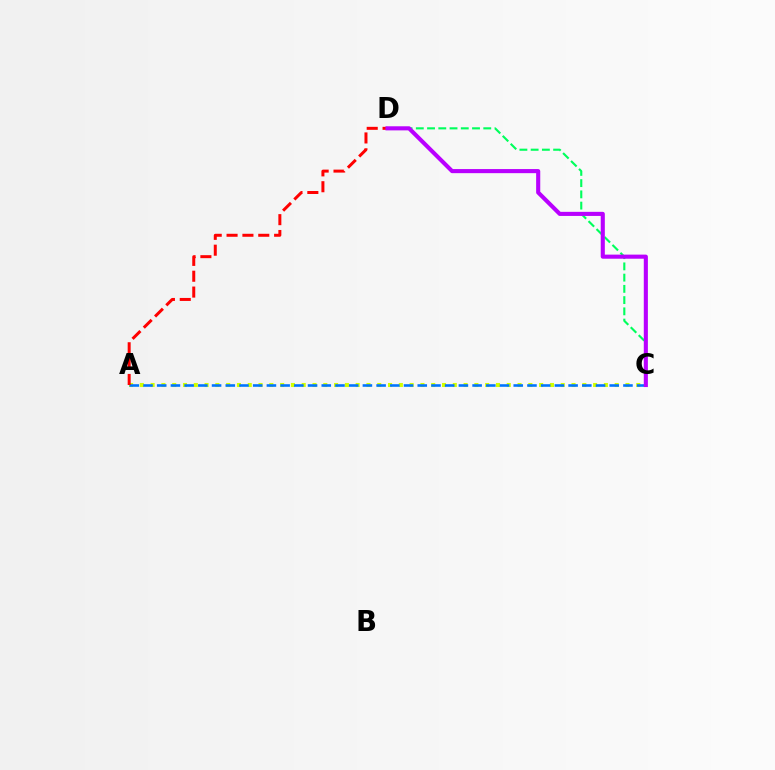{('A', 'C'): [{'color': '#d1ff00', 'line_style': 'dotted', 'thickness': 2.93}, {'color': '#0074ff', 'line_style': 'dashed', 'thickness': 1.86}], ('C', 'D'): [{'color': '#00ff5c', 'line_style': 'dashed', 'thickness': 1.53}, {'color': '#b900ff', 'line_style': 'solid', 'thickness': 2.95}], ('A', 'D'): [{'color': '#ff0000', 'line_style': 'dashed', 'thickness': 2.15}]}